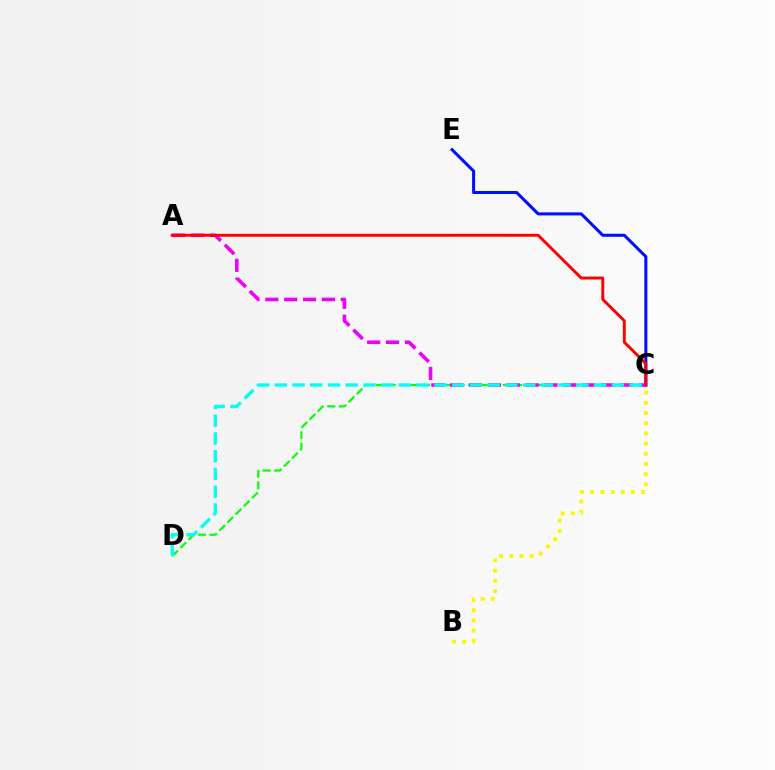{('C', 'D'): [{'color': '#08ff00', 'line_style': 'dashed', 'thickness': 1.56}, {'color': '#00fff6', 'line_style': 'dashed', 'thickness': 2.41}], ('C', 'E'): [{'color': '#0010ff', 'line_style': 'solid', 'thickness': 2.19}], ('B', 'C'): [{'color': '#fcf500', 'line_style': 'dotted', 'thickness': 2.77}], ('A', 'C'): [{'color': '#ee00ff', 'line_style': 'dashed', 'thickness': 2.56}, {'color': '#ff0000', 'line_style': 'solid', 'thickness': 2.11}]}